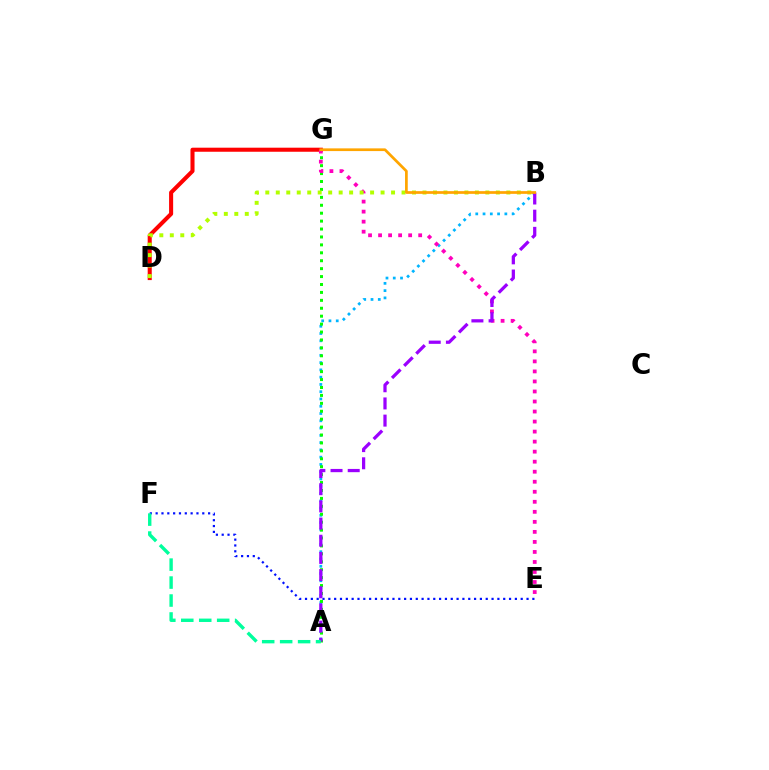{('E', 'F'): [{'color': '#0010ff', 'line_style': 'dotted', 'thickness': 1.58}], ('A', 'B'): [{'color': '#00b5ff', 'line_style': 'dotted', 'thickness': 1.98}, {'color': '#9b00ff', 'line_style': 'dashed', 'thickness': 2.33}], ('A', 'G'): [{'color': '#08ff00', 'line_style': 'dotted', 'thickness': 2.15}], ('D', 'G'): [{'color': '#ff0000', 'line_style': 'solid', 'thickness': 2.92}], ('E', 'G'): [{'color': '#ff00bd', 'line_style': 'dotted', 'thickness': 2.72}], ('A', 'F'): [{'color': '#00ff9d', 'line_style': 'dashed', 'thickness': 2.44}], ('B', 'D'): [{'color': '#b3ff00', 'line_style': 'dotted', 'thickness': 2.85}], ('B', 'G'): [{'color': '#ffa500', 'line_style': 'solid', 'thickness': 1.95}]}